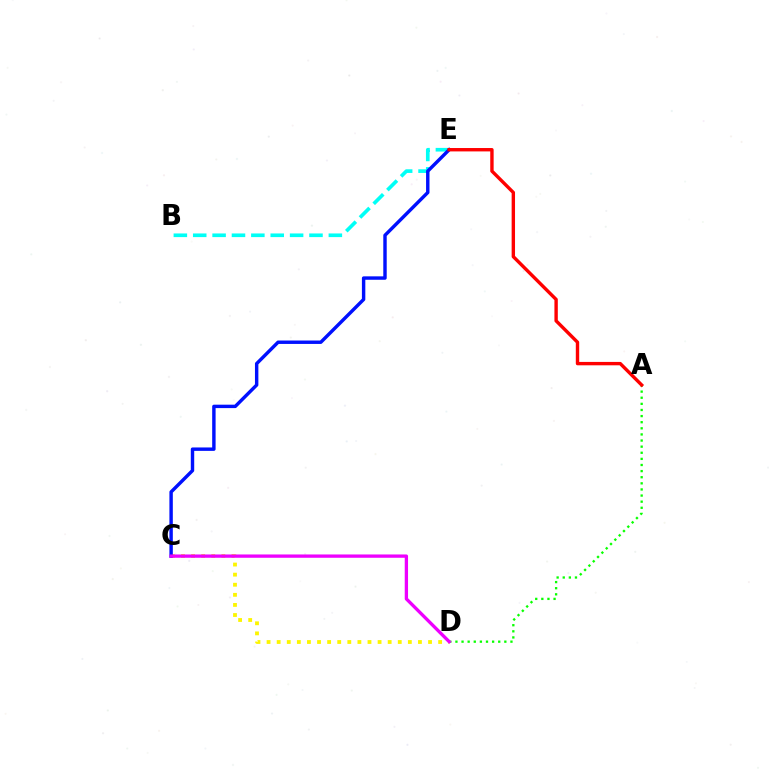{('C', 'D'): [{'color': '#fcf500', 'line_style': 'dotted', 'thickness': 2.74}, {'color': '#ee00ff', 'line_style': 'solid', 'thickness': 2.38}], ('B', 'E'): [{'color': '#00fff6', 'line_style': 'dashed', 'thickness': 2.63}], ('C', 'E'): [{'color': '#0010ff', 'line_style': 'solid', 'thickness': 2.46}], ('A', 'D'): [{'color': '#08ff00', 'line_style': 'dotted', 'thickness': 1.66}], ('A', 'E'): [{'color': '#ff0000', 'line_style': 'solid', 'thickness': 2.44}]}